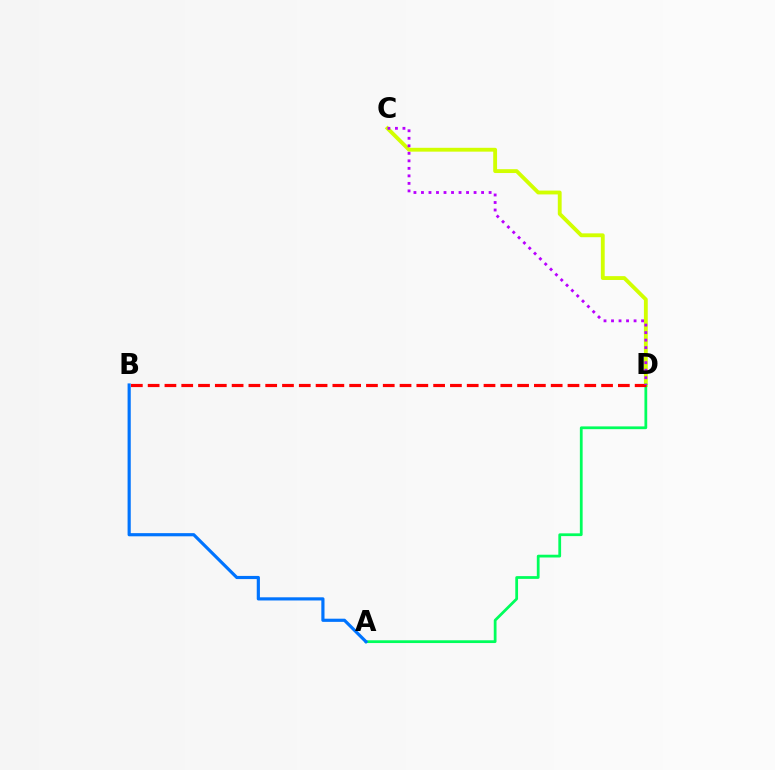{('C', 'D'): [{'color': '#d1ff00', 'line_style': 'solid', 'thickness': 2.77}, {'color': '#b900ff', 'line_style': 'dotted', 'thickness': 2.04}], ('A', 'D'): [{'color': '#00ff5c', 'line_style': 'solid', 'thickness': 1.99}], ('A', 'B'): [{'color': '#0074ff', 'line_style': 'solid', 'thickness': 2.28}], ('B', 'D'): [{'color': '#ff0000', 'line_style': 'dashed', 'thickness': 2.28}]}